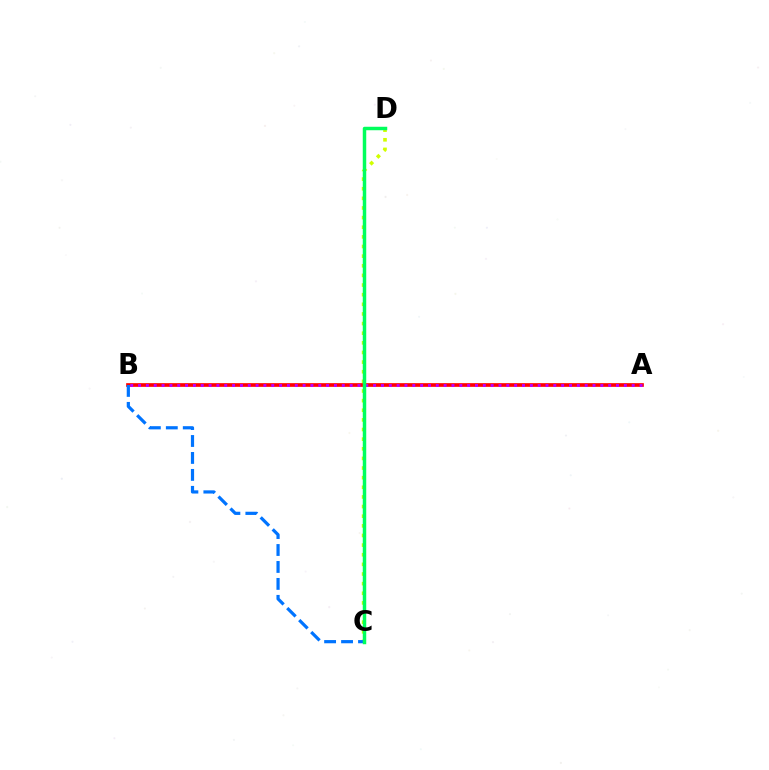{('C', 'D'): [{'color': '#d1ff00', 'line_style': 'dotted', 'thickness': 2.62}, {'color': '#00ff5c', 'line_style': 'solid', 'thickness': 2.5}], ('A', 'B'): [{'color': '#ff0000', 'line_style': 'solid', 'thickness': 2.65}, {'color': '#b900ff', 'line_style': 'dotted', 'thickness': 2.13}], ('B', 'C'): [{'color': '#0074ff', 'line_style': 'dashed', 'thickness': 2.3}]}